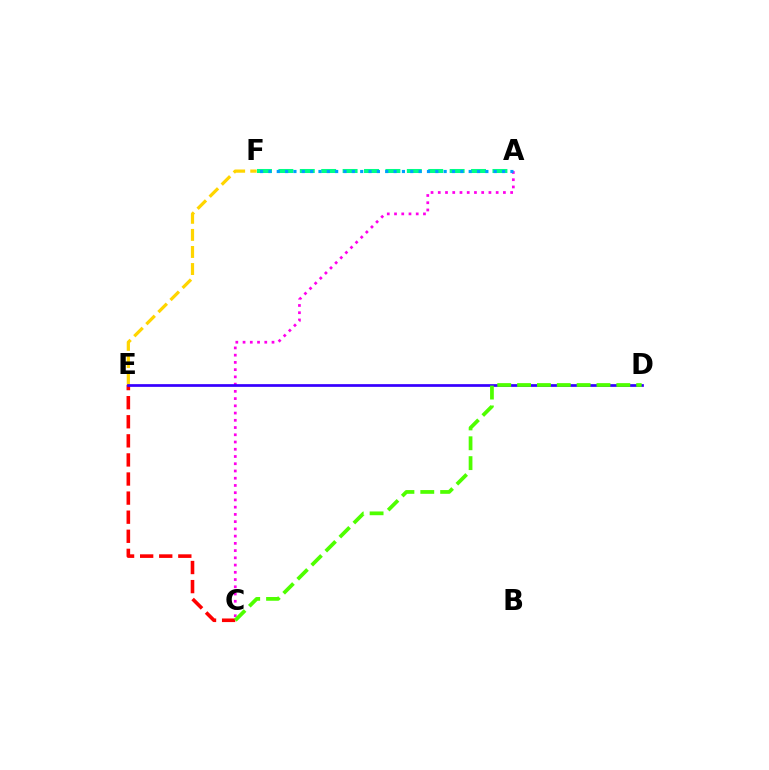{('E', 'F'): [{'color': '#ffd500', 'line_style': 'dashed', 'thickness': 2.32}], ('A', 'C'): [{'color': '#ff00ed', 'line_style': 'dotted', 'thickness': 1.97}], ('A', 'F'): [{'color': '#00ff86', 'line_style': 'dashed', 'thickness': 2.91}, {'color': '#009eff', 'line_style': 'dotted', 'thickness': 2.27}], ('C', 'E'): [{'color': '#ff0000', 'line_style': 'dashed', 'thickness': 2.59}], ('D', 'E'): [{'color': '#3700ff', 'line_style': 'solid', 'thickness': 1.96}], ('C', 'D'): [{'color': '#4fff00', 'line_style': 'dashed', 'thickness': 2.7}]}